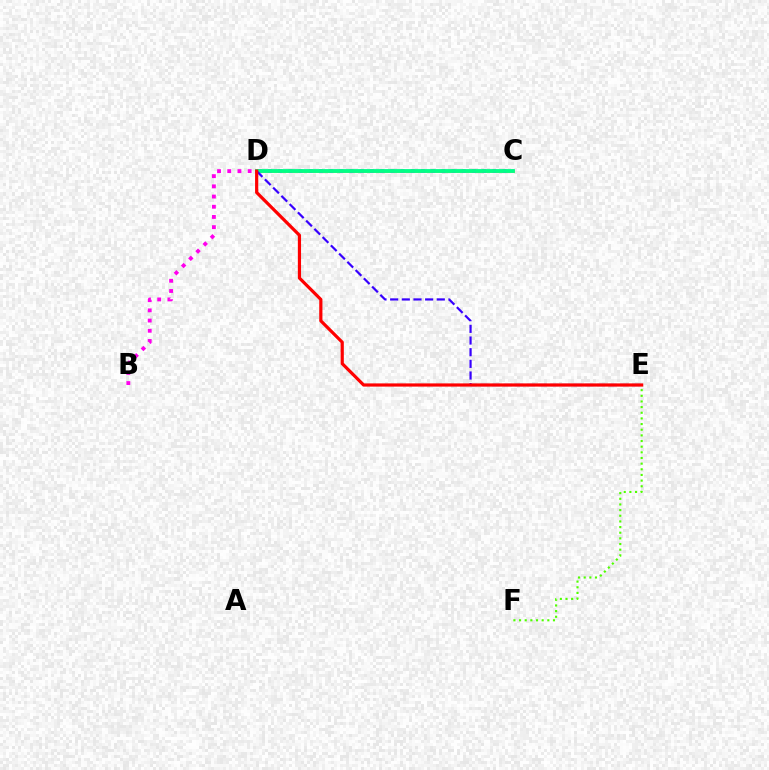{('C', 'D'): [{'color': '#ffd500', 'line_style': 'solid', 'thickness': 2.01}, {'color': '#009eff', 'line_style': 'solid', 'thickness': 1.72}, {'color': '#00ff86', 'line_style': 'solid', 'thickness': 2.73}], ('B', 'C'): [{'color': '#ff00ed', 'line_style': 'dotted', 'thickness': 2.77}], ('E', 'F'): [{'color': '#4fff00', 'line_style': 'dotted', 'thickness': 1.54}], ('D', 'E'): [{'color': '#3700ff', 'line_style': 'dashed', 'thickness': 1.58}, {'color': '#ff0000', 'line_style': 'solid', 'thickness': 2.3}]}